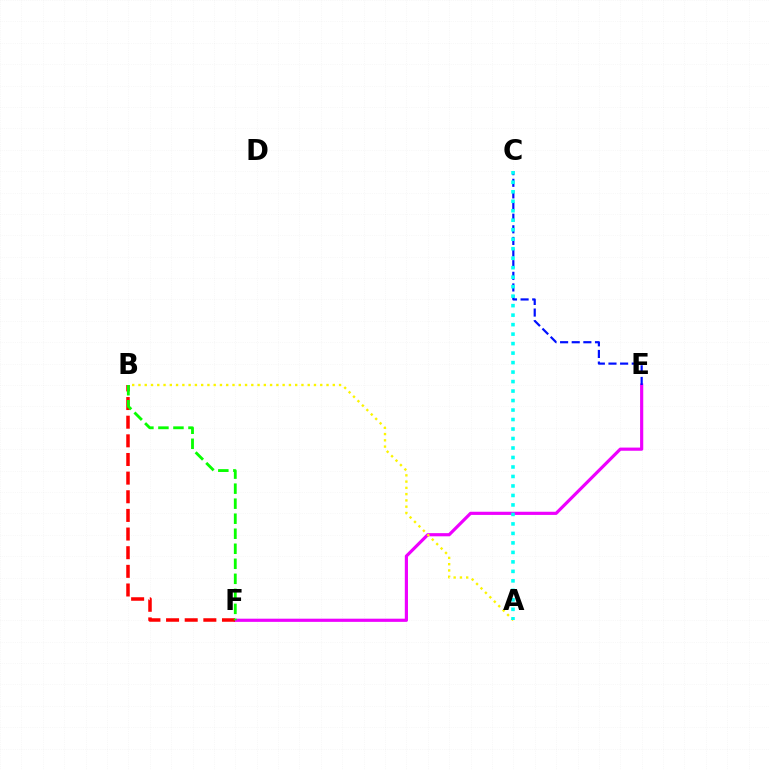{('E', 'F'): [{'color': '#ee00ff', 'line_style': 'solid', 'thickness': 2.28}], ('A', 'B'): [{'color': '#fcf500', 'line_style': 'dotted', 'thickness': 1.7}], ('B', 'F'): [{'color': '#ff0000', 'line_style': 'dashed', 'thickness': 2.53}, {'color': '#08ff00', 'line_style': 'dashed', 'thickness': 2.04}], ('C', 'E'): [{'color': '#0010ff', 'line_style': 'dashed', 'thickness': 1.58}], ('A', 'C'): [{'color': '#00fff6', 'line_style': 'dotted', 'thickness': 2.58}]}